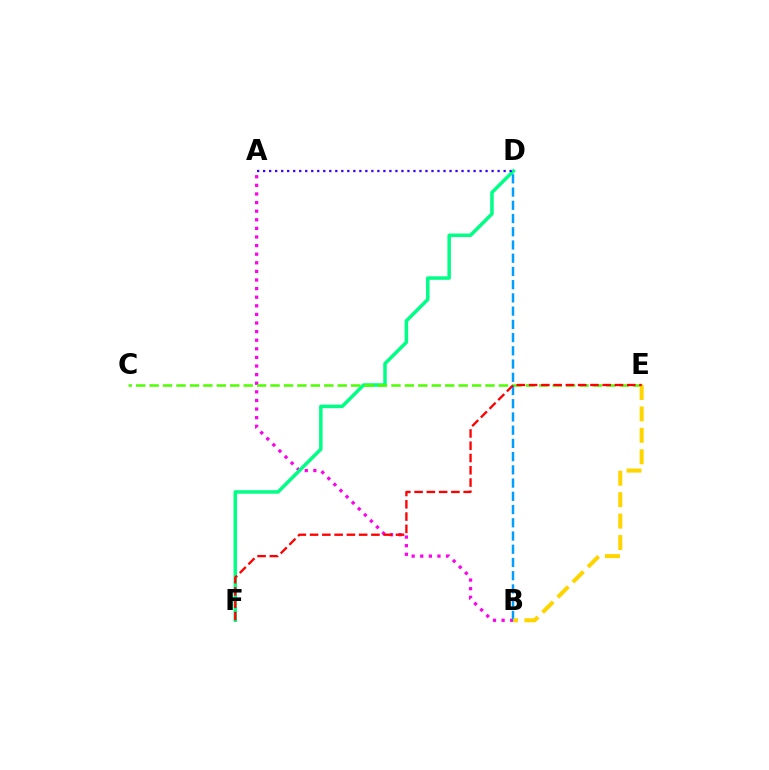{('A', 'B'): [{'color': '#ff00ed', 'line_style': 'dotted', 'thickness': 2.34}], ('D', 'F'): [{'color': '#00ff86', 'line_style': 'solid', 'thickness': 2.52}], ('C', 'E'): [{'color': '#4fff00', 'line_style': 'dashed', 'thickness': 1.83}], ('B', 'D'): [{'color': '#009eff', 'line_style': 'dashed', 'thickness': 1.8}], ('B', 'E'): [{'color': '#ffd500', 'line_style': 'dashed', 'thickness': 2.91}], ('E', 'F'): [{'color': '#ff0000', 'line_style': 'dashed', 'thickness': 1.67}], ('A', 'D'): [{'color': '#3700ff', 'line_style': 'dotted', 'thickness': 1.63}]}